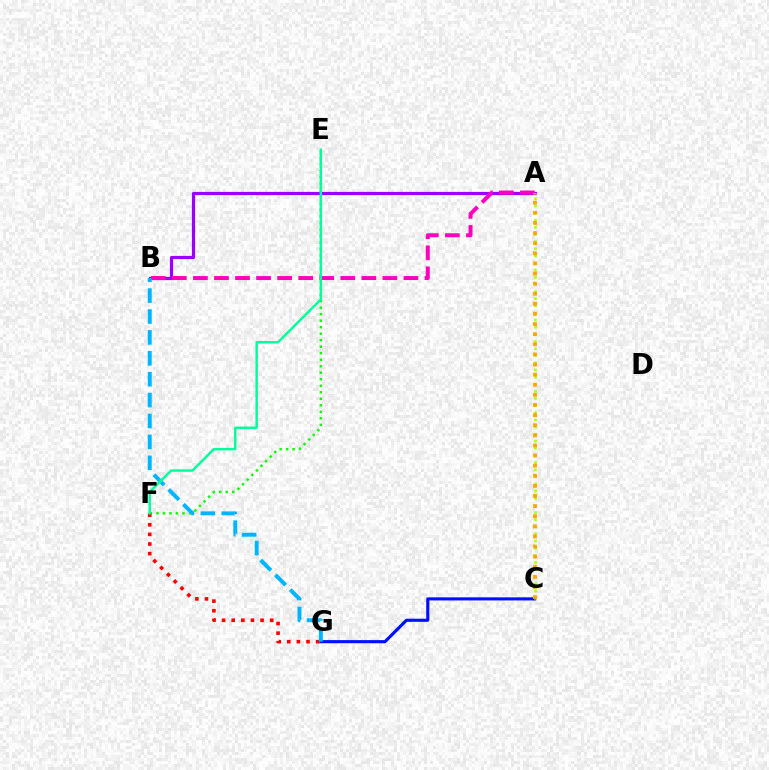{('E', 'F'): [{'color': '#08ff00', 'line_style': 'dotted', 'thickness': 1.77}, {'color': '#00ff9d', 'line_style': 'solid', 'thickness': 1.76}], ('C', 'G'): [{'color': '#0010ff', 'line_style': 'solid', 'thickness': 2.24}], ('A', 'C'): [{'color': '#b3ff00', 'line_style': 'dotted', 'thickness': 1.94}, {'color': '#ffa500', 'line_style': 'dotted', 'thickness': 2.75}], ('A', 'B'): [{'color': '#9b00ff', 'line_style': 'solid', 'thickness': 2.3}, {'color': '#ff00bd', 'line_style': 'dashed', 'thickness': 2.86}], ('F', 'G'): [{'color': '#ff0000', 'line_style': 'dotted', 'thickness': 2.61}], ('B', 'G'): [{'color': '#00b5ff', 'line_style': 'dashed', 'thickness': 2.84}]}